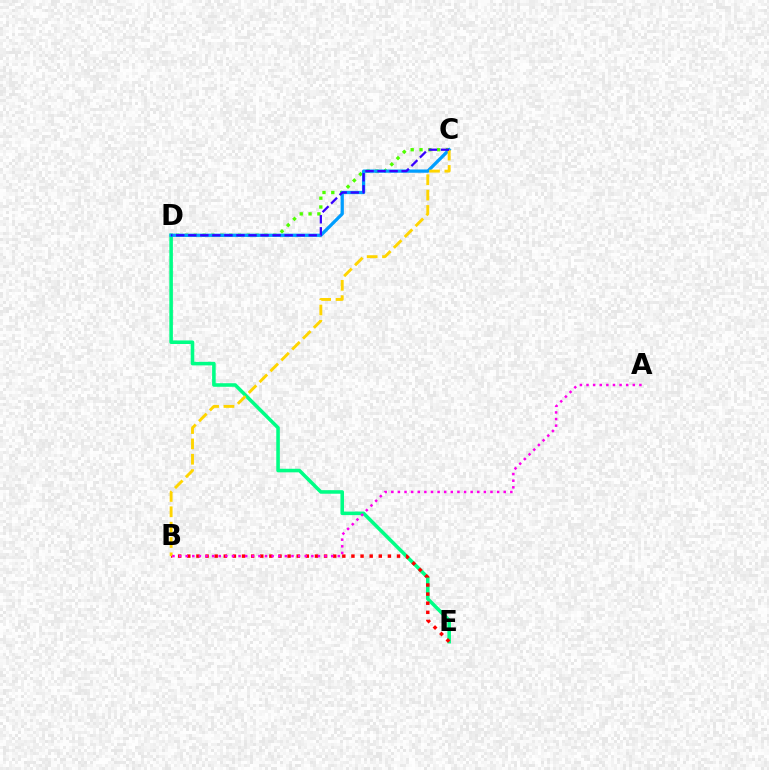{('C', 'D'): [{'color': '#4fff00', 'line_style': 'dotted', 'thickness': 2.4}, {'color': '#009eff', 'line_style': 'solid', 'thickness': 2.35}, {'color': '#3700ff', 'line_style': 'dashed', 'thickness': 1.64}], ('D', 'E'): [{'color': '#00ff86', 'line_style': 'solid', 'thickness': 2.56}], ('B', 'E'): [{'color': '#ff0000', 'line_style': 'dotted', 'thickness': 2.48}], ('B', 'C'): [{'color': '#ffd500', 'line_style': 'dashed', 'thickness': 2.09}], ('A', 'B'): [{'color': '#ff00ed', 'line_style': 'dotted', 'thickness': 1.8}]}